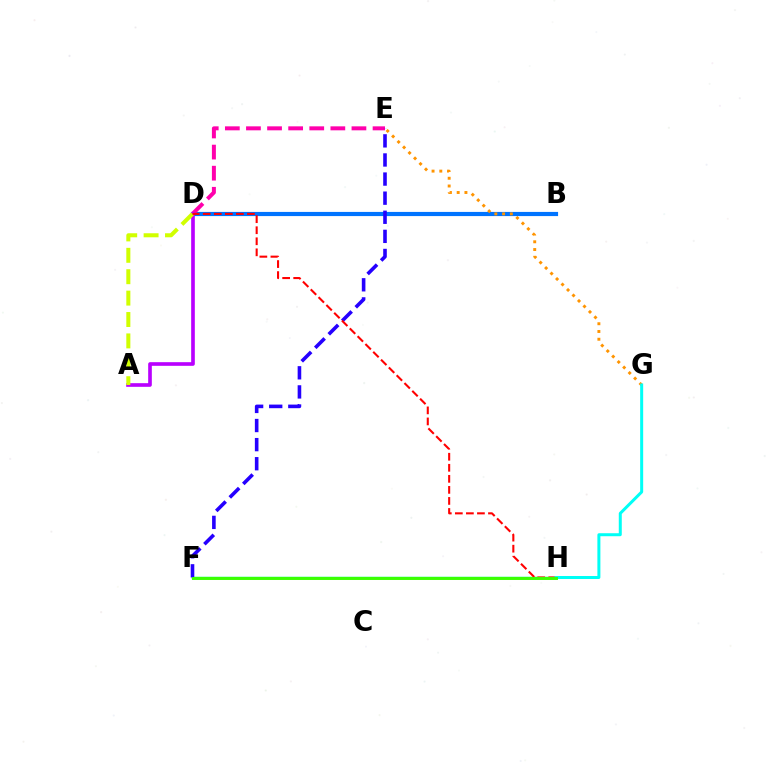{('B', 'D'): [{'color': '#0074ff', 'line_style': 'solid', 'thickness': 3.0}], ('D', 'E'): [{'color': '#ff00ac', 'line_style': 'dashed', 'thickness': 2.87}], ('F', 'H'): [{'color': '#00ff5c', 'line_style': 'solid', 'thickness': 1.78}, {'color': '#3dff00', 'line_style': 'solid', 'thickness': 2.11}], ('A', 'D'): [{'color': '#b900ff', 'line_style': 'solid', 'thickness': 2.63}, {'color': '#d1ff00', 'line_style': 'dashed', 'thickness': 2.91}], ('E', 'F'): [{'color': '#2500ff', 'line_style': 'dashed', 'thickness': 2.59}], ('E', 'G'): [{'color': '#ff9400', 'line_style': 'dotted', 'thickness': 2.11}], ('D', 'H'): [{'color': '#ff0000', 'line_style': 'dashed', 'thickness': 1.5}], ('G', 'H'): [{'color': '#00fff6', 'line_style': 'solid', 'thickness': 2.16}]}